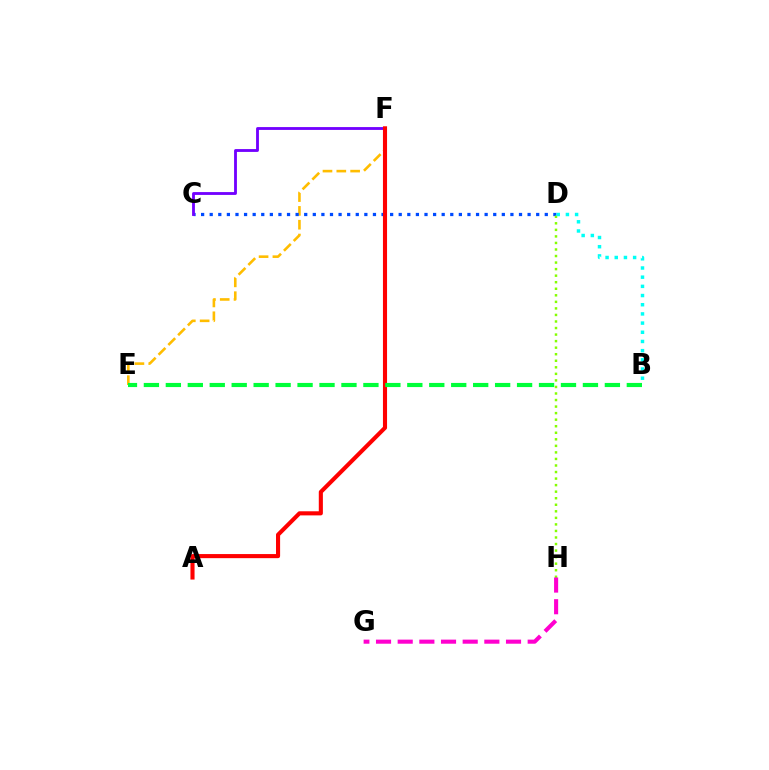{('E', 'F'): [{'color': '#ffbd00', 'line_style': 'dashed', 'thickness': 1.88}], ('C', 'D'): [{'color': '#004bff', 'line_style': 'dotted', 'thickness': 2.33}], ('C', 'F'): [{'color': '#7200ff', 'line_style': 'solid', 'thickness': 2.04}], ('D', 'H'): [{'color': '#84ff00', 'line_style': 'dotted', 'thickness': 1.78}], ('A', 'F'): [{'color': '#ff0000', 'line_style': 'solid', 'thickness': 2.95}], ('B', 'D'): [{'color': '#00fff6', 'line_style': 'dotted', 'thickness': 2.5}], ('B', 'E'): [{'color': '#00ff39', 'line_style': 'dashed', 'thickness': 2.98}], ('G', 'H'): [{'color': '#ff00cf', 'line_style': 'dashed', 'thickness': 2.94}]}